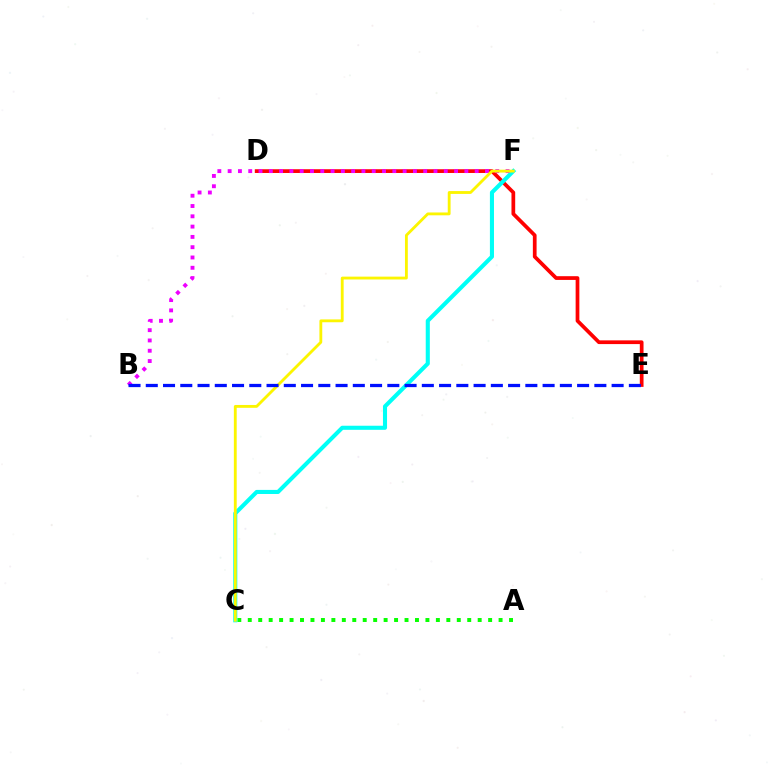{('D', 'E'): [{'color': '#ff0000', 'line_style': 'solid', 'thickness': 2.68}], ('A', 'C'): [{'color': '#08ff00', 'line_style': 'dotted', 'thickness': 2.84}], ('C', 'F'): [{'color': '#00fff6', 'line_style': 'solid', 'thickness': 2.94}, {'color': '#fcf500', 'line_style': 'solid', 'thickness': 2.04}], ('B', 'F'): [{'color': '#ee00ff', 'line_style': 'dotted', 'thickness': 2.8}], ('B', 'E'): [{'color': '#0010ff', 'line_style': 'dashed', 'thickness': 2.34}]}